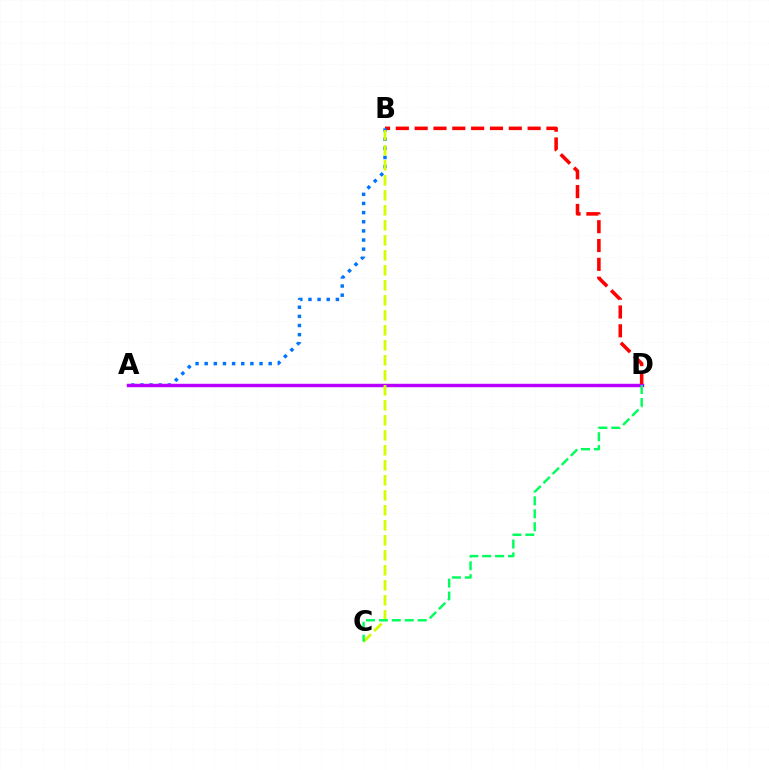{('B', 'D'): [{'color': '#ff0000', 'line_style': 'dashed', 'thickness': 2.56}], ('A', 'B'): [{'color': '#0074ff', 'line_style': 'dotted', 'thickness': 2.48}], ('A', 'D'): [{'color': '#b900ff', 'line_style': 'solid', 'thickness': 2.47}], ('B', 'C'): [{'color': '#d1ff00', 'line_style': 'dashed', 'thickness': 2.04}], ('C', 'D'): [{'color': '#00ff5c', 'line_style': 'dashed', 'thickness': 1.75}]}